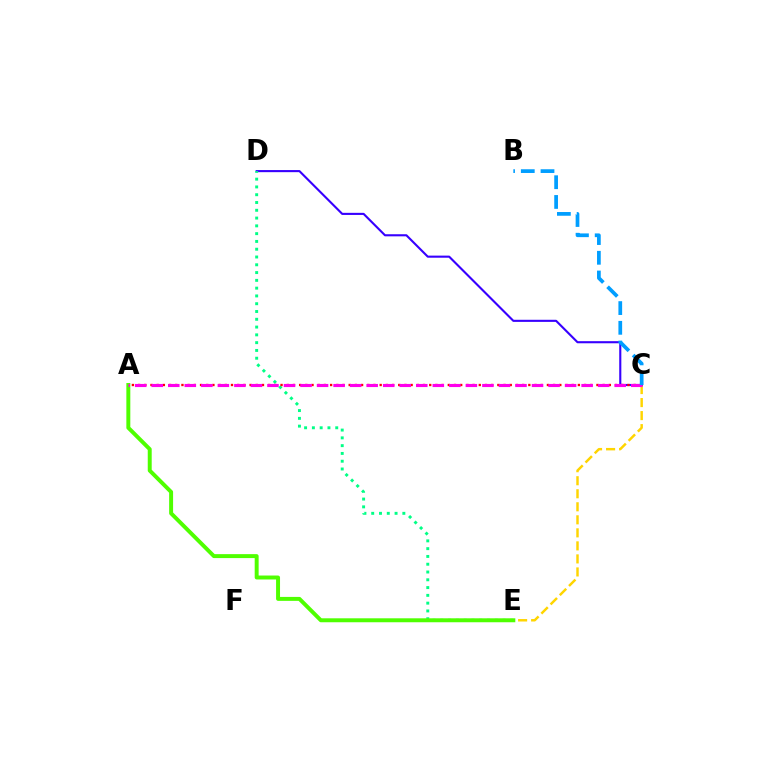{('C', 'E'): [{'color': '#ffd500', 'line_style': 'dashed', 'thickness': 1.77}], ('C', 'D'): [{'color': '#3700ff', 'line_style': 'solid', 'thickness': 1.52}], ('D', 'E'): [{'color': '#00ff86', 'line_style': 'dotted', 'thickness': 2.12}], ('A', 'E'): [{'color': '#4fff00', 'line_style': 'solid', 'thickness': 2.85}], ('A', 'C'): [{'color': '#ff0000', 'line_style': 'dotted', 'thickness': 1.68}, {'color': '#ff00ed', 'line_style': 'dashed', 'thickness': 2.25}], ('B', 'C'): [{'color': '#009eff', 'line_style': 'dashed', 'thickness': 2.68}]}